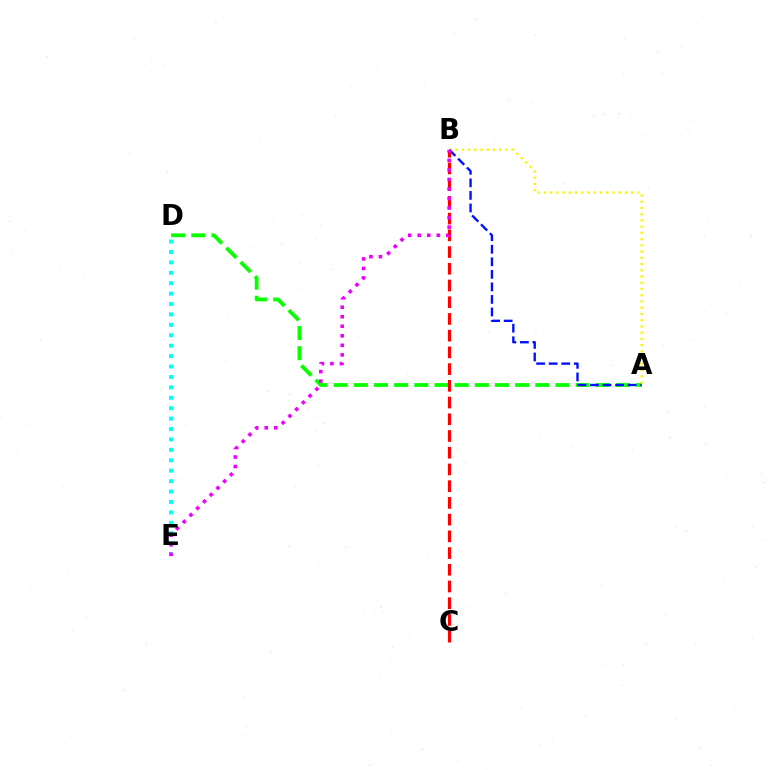{('D', 'E'): [{'color': '#00fff6', 'line_style': 'dotted', 'thickness': 2.83}], ('A', 'D'): [{'color': '#08ff00', 'line_style': 'dashed', 'thickness': 2.74}], ('A', 'B'): [{'color': '#fcf500', 'line_style': 'dotted', 'thickness': 1.69}, {'color': '#0010ff', 'line_style': 'dashed', 'thickness': 1.7}], ('B', 'C'): [{'color': '#ff0000', 'line_style': 'dashed', 'thickness': 2.27}], ('B', 'E'): [{'color': '#ee00ff', 'line_style': 'dotted', 'thickness': 2.59}]}